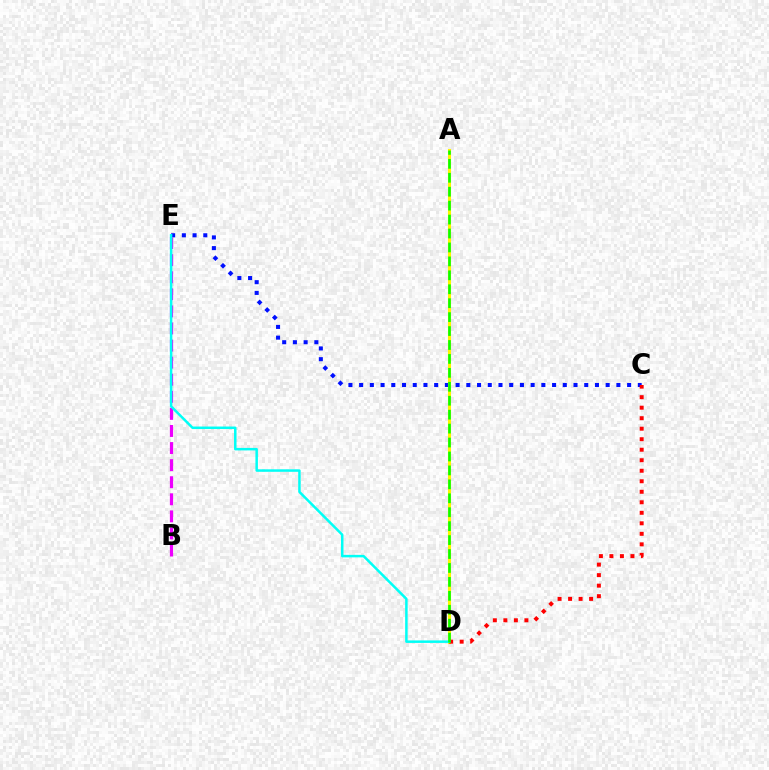{('C', 'E'): [{'color': '#0010ff', 'line_style': 'dotted', 'thickness': 2.91}], ('A', 'D'): [{'color': '#fcf500', 'line_style': 'solid', 'thickness': 2.22}, {'color': '#08ff00', 'line_style': 'dashed', 'thickness': 1.89}], ('C', 'D'): [{'color': '#ff0000', 'line_style': 'dotted', 'thickness': 2.86}], ('B', 'E'): [{'color': '#ee00ff', 'line_style': 'dashed', 'thickness': 2.32}], ('D', 'E'): [{'color': '#00fff6', 'line_style': 'solid', 'thickness': 1.8}]}